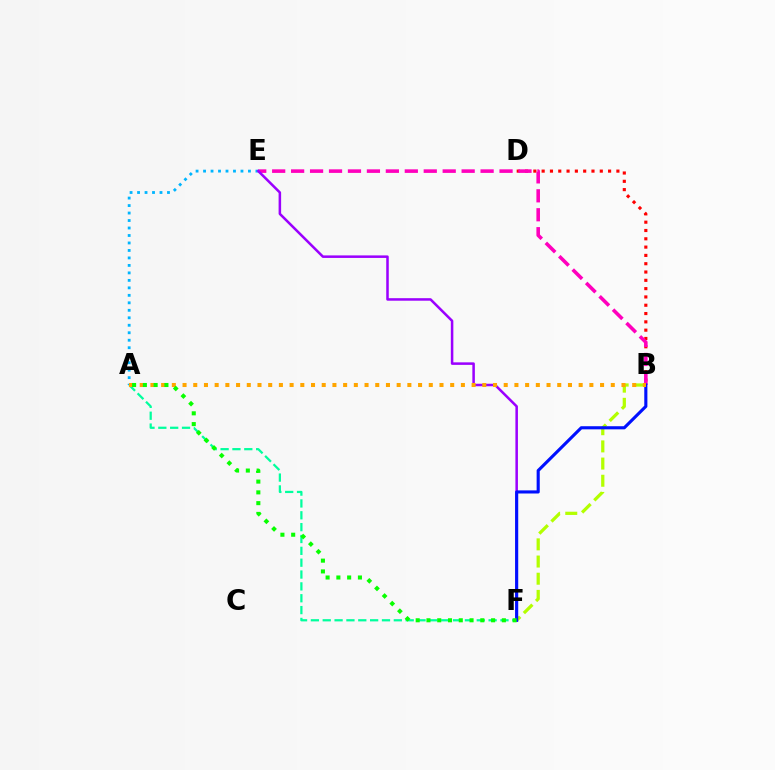{('B', 'D'): [{'color': '#ff0000', 'line_style': 'dotted', 'thickness': 2.26}], ('B', 'E'): [{'color': '#ff00bd', 'line_style': 'dashed', 'thickness': 2.57}], ('A', 'E'): [{'color': '#00b5ff', 'line_style': 'dotted', 'thickness': 2.03}], ('B', 'F'): [{'color': '#b3ff00', 'line_style': 'dashed', 'thickness': 2.33}, {'color': '#0010ff', 'line_style': 'solid', 'thickness': 2.24}], ('A', 'F'): [{'color': '#00ff9d', 'line_style': 'dashed', 'thickness': 1.61}, {'color': '#08ff00', 'line_style': 'dotted', 'thickness': 2.93}], ('E', 'F'): [{'color': '#9b00ff', 'line_style': 'solid', 'thickness': 1.82}], ('A', 'B'): [{'color': '#ffa500', 'line_style': 'dotted', 'thickness': 2.91}]}